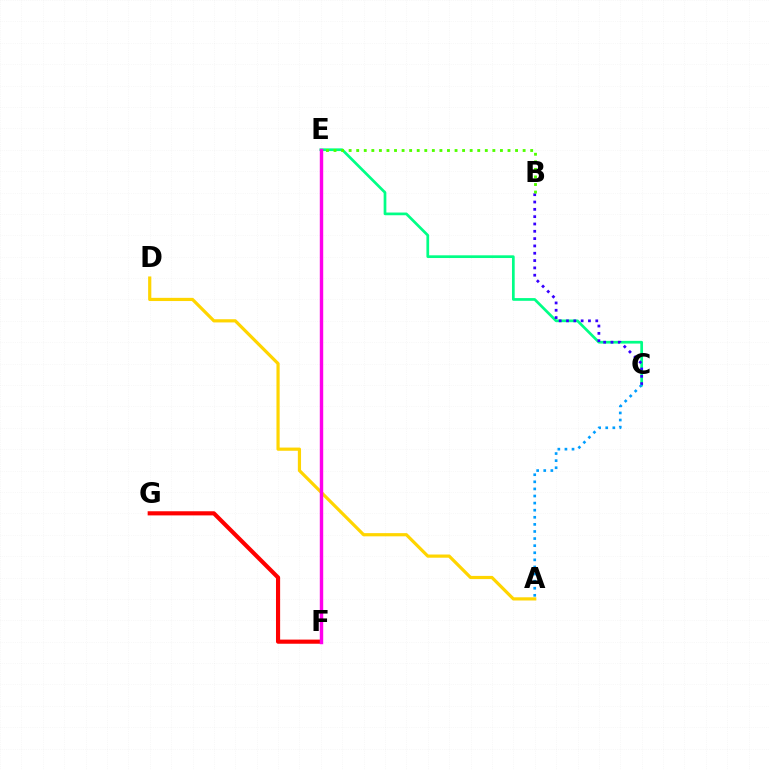{('A', 'D'): [{'color': '#ffd500', 'line_style': 'solid', 'thickness': 2.3}], ('C', 'E'): [{'color': '#00ff86', 'line_style': 'solid', 'thickness': 1.95}], ('B', 'C'): [{'color': '#3700ff', 'line_style': 'dotted', 'thickness': 1.99}], ('A', 'C'): [{'color': '#009eff', 'line_style': 'dotted', 'thickness': 1.93}], ('F', 'G'): [{'color': '#ff0000', 'line_style': 'solid', 'thickness': 2.98}], ('E', 'F'): [{'color': '#ff00ed', 'line_style': 'solid', 'thickness': 2.47}], ('B', 'E'): [{'color': '#4fff00', 'line_style': 'dotted', 'thickness': 2.06}]}